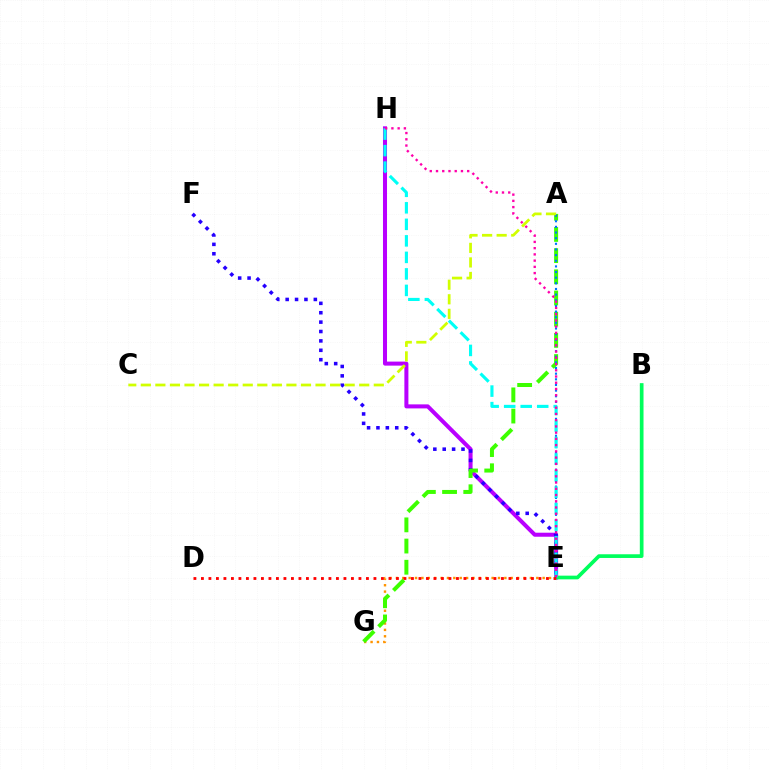{('E', 'H'): [{'color': '#b900ff', 'line_style': 'solid', 'thickness': 2.9}, {'color': '#00fff6', 'line_style': 'dashed', 'thickness': 2.24}, {'color': '#ff00ac', 'line_style': 'dotted', 'thickness': 1.69}], ('B', 'E'): [{'color': '#00ff5c', 'line_style': 'solid', 'thickness': 2.66}], ('E', 'F'): [{'color': '#2500ff', 'line_style': 'dotted', 'thickness': 2.55}], ('E', 'G'): [{'color': '#ff9400', 'line_style': 'dotted', 'thickness': 1.73}], ('A', 'G'): [{'color': '#3dff00', 'line_style': 'dashed', 'thickness': 2.88}], ('A', 'E'): [{'color': '#0074ff', 'line_style': 'dotted', 'thickness': 1.53}], ('A', 'C'): [{'color': '#d1ff00', 'line_style': 'dashed', 'thickness': 1.98}], ('D', 'E'): [{'color': '#ff0000', 'line_style': 'dotted', 'thickness': 2.04}]}